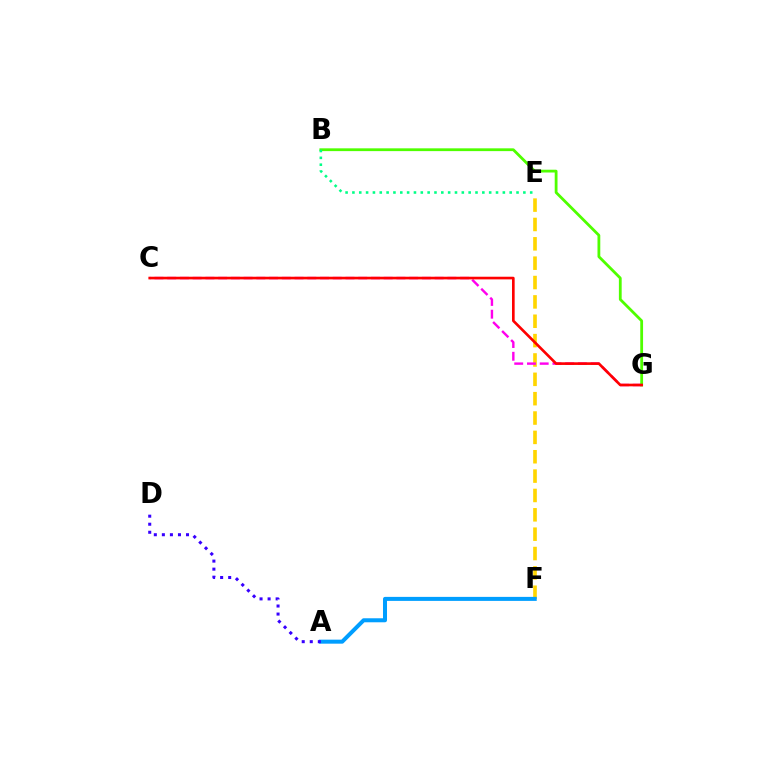{('E', 'F'): [{'color': '#ffd500', 'line_style': 'dashed', 'thickness': 2.63}], ('C', 'G'): [{'color': '#ff00ed', 'line_style': 'dashed', 'thickness': 1.73}, {'color': '#ff0000', 'line_style': 'solid', 'thickness': 1.91}], ('B', 'G'): [{'color': '#4fff00', 'line_style': 'solid', 'thickness': 2.01}], ('A', 'F'): [{'color': '#009eff', 'line_style': 'solid', 'thickness': 2.89}], ('A', 'D'): [{'color': '#3700ff', 'line_style': 'dotted', 'thickness': 2.19}], ('B', 'E'): [{'color': '#00ff86', 'line_style': 'dotted', 'thickness': 1.86}]}